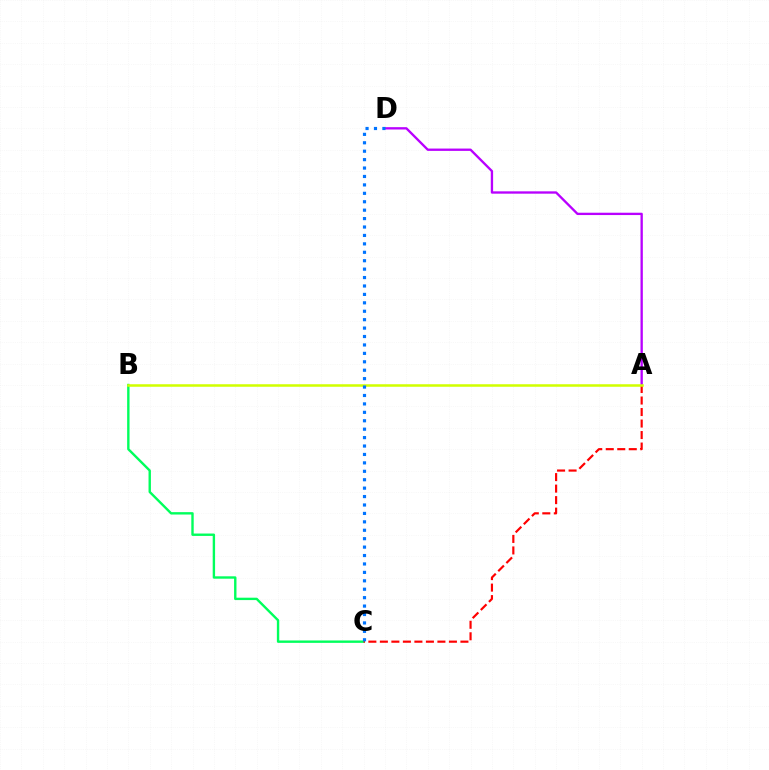{('B', 'C'): [{'color': '#00ff5c', 'line_style': 'solid', 'thickness': 1.72}], ('A', 'D'): [{'color': '#b900ff', 'line_style': 'solid', 'thickness': 1.68}], ('A', 'C'): [{'color': '#ff0000', 'line_style': 'dashed', 'thickness': 1.56}], ('A', 'B'): [{'color': '#d1ff00', 'line_style': 'solid', 'thickness': 1.82}], ('C', 'D'): [{'color': '#0074ff', 'line_style': 'dotted', 'thickness': 2.29}]}